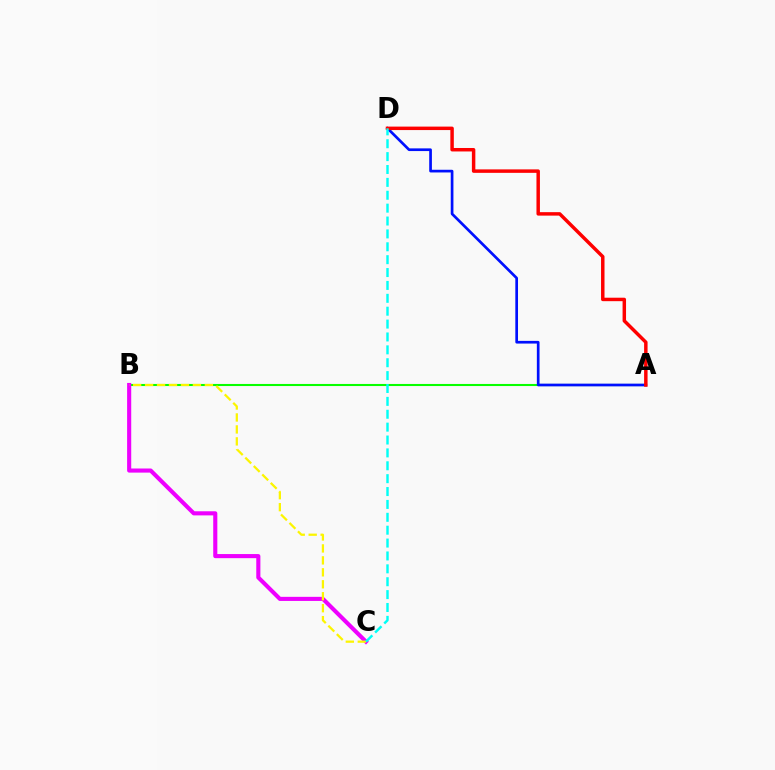{('A', 'B'): [{'color': '#08ff00', 'line_style': 'solid', 'thickness': 1.5}], ('A', 'D'): [{'color': '#0010ff', 'line_style': 'solid', 'thickness': 1.94}, {'color': '#ff0000', 'line_style': 'solid', 'thickness': 2.5}], ('B', 'C'): [{'color': '#ee00ff', 'line_style': 'solid', 'thickness': 2.96}, {'color': '#fcf500', 'line_style': 'dashed', 'thickness': 1.62}], ('C', 'D'): [{'color': '#00fff6', 'line_style': 'dashed', 'thickness': 1.75}]}